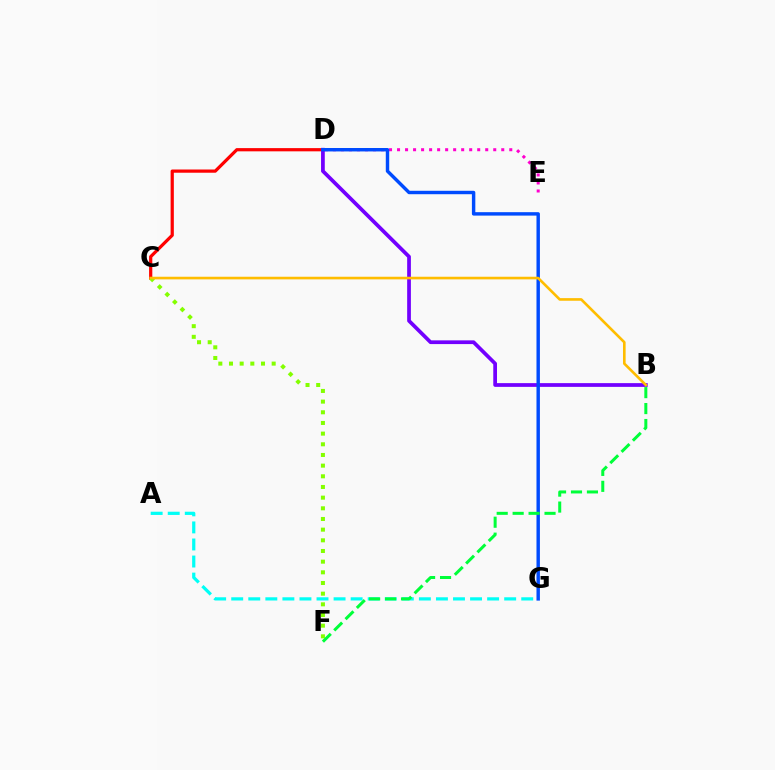{('D', 'E'): [{'color': '#ff00cf', 'line_style': 'dotted', 'thickness': 2.18}], ('C', 'D'): [{'color': '#ff0000', 'line_style': 'solid', 'thickness': 2.32}], ('C', 'F'): [{'color': '#84ff00', 'line_style': 'dotted', 'thickness': 2.9}], ('B', 'D'): [{'color': '#7200ff', 'line_style': 'solid', 'thickness': 2.69}], ('D', 'G'): [{'color': '#004bff', 'line_style': 'solid', 'thickness': 2.47}], ('B', 'C'): [{'color': '#ffbd00', 'line_style': 'solid', 'thickness': 1.89}], ('A', 'G'): [{'color': '#00fff6', 'line_style': 'dashed', 'thickness': 2.32}], ('B', 'F'): [{'color': '#00ff39', 'line_style': 'dashed', 'thickness': 2.17}]}